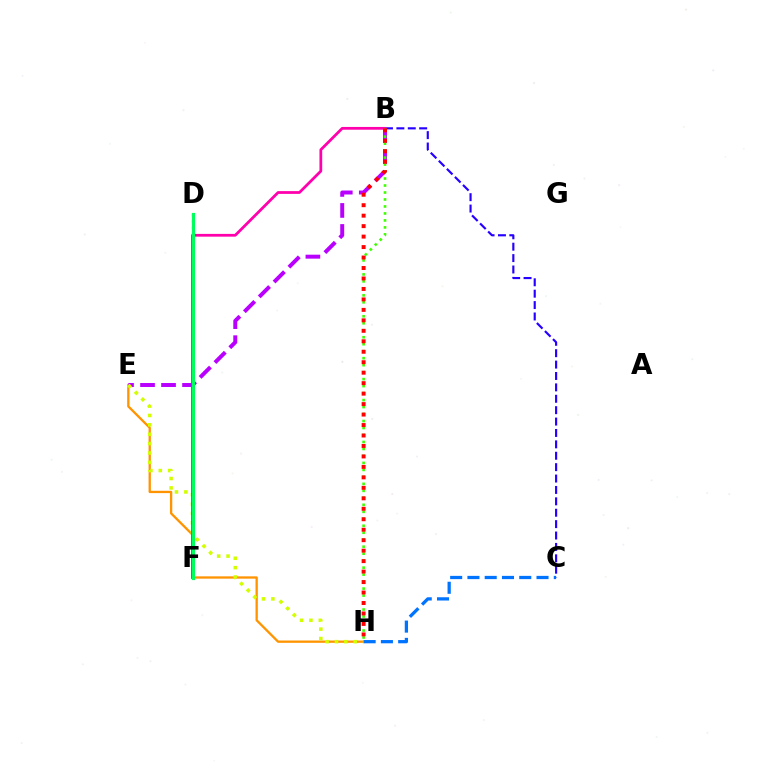{('D', 'F'): [{'color': '#00fff6', 'line_style': 'dotted', 'thickness': 1.71}, {'color': '#00ff5c', 'line_style': 'solid', 'thickness': 2.3}], ('E', 'H'): [{'color': '#ff9400', 'line_style': 'solid', 'thickness': 1.66}, {'color': '#d1ff00', 'line_style': 'dotted', 'thickness': 2.55}], ('B', 'C'): [{'color': '#2500ff', 'line_style': 'dashed', 'thickness': 1.55}], ('B', 'E'): [{'color': '#b900ff', 'line_style': 'dashed', 'thickness': 2.85}], ('B', 'F'): [{'color': '#ff00ac', 'line_style': 'solid', 'thickness': 1.99}], ('B', 'H'): [{'color': '#3dff00', 'line_style': 'dotted', 'thickness': 1.9}, {'color': '#ff0000', 'line_style': 'dotted', 'thickness': 2.84}], ('C', 'H'): [{'color': '#0074ff', 'line_style': 'dashed', 'thickness': 2.35}]}